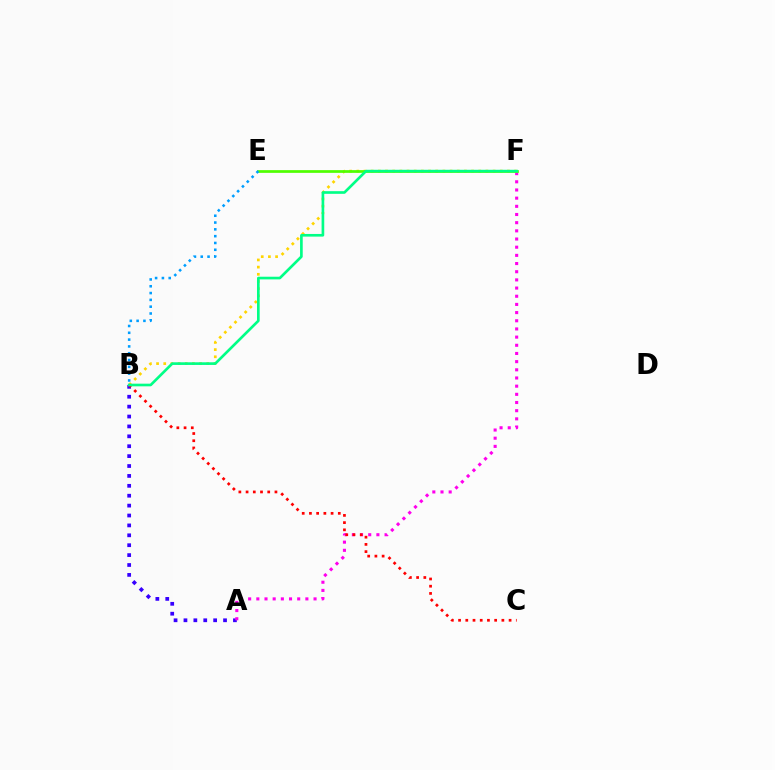{('A', 'B'): [{'color': '#3700ff', 'line_style': 'dotted', 'thickness': 2.69}], ('A', 'F'): [{'color': '#ff00ed', 'line_style': 'dotted', 'thickness': 2.22}], ('B', 'F'): [{'color': '#ffd500', 'line_style': 'dotted', 'thickness': 1.95}, {'color': '#00ff86', 'line_style': 'solid', 'thickness': 1.91}], ('B', 'C'): [{'color': '#ff0000', 'line_style': 'dotted', 'thickness': 1.96}], ('E', 'F'): [{'color': '#4fff00', 'line_style': 'solid', 'thickness': 1.96}], ('B', 'E'): [{'color': '#009eff', 'line_style': 'dotted', 'thickness': 1.85}]}